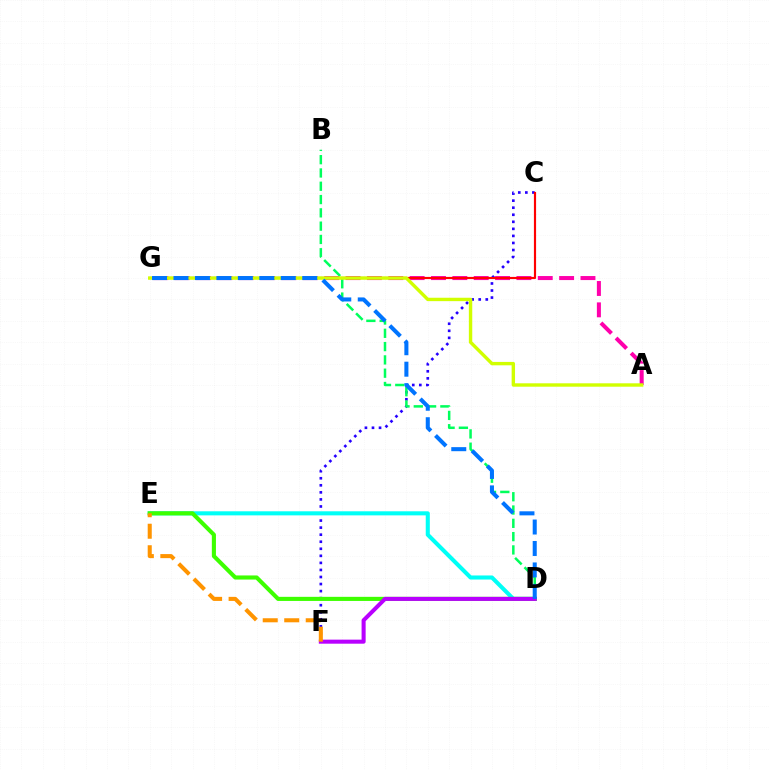{('C', 'F'): [{'color': '#2500ff', 'line_style': 'dotted', 'thickness': 1.92}], ('D', 'E'): [{'color': '#00fff6', 'line_style': 'solid', 'thickness': 2.93}, {'color': '#3dff00', 'line_style': 'solid', 'thickness': 2.96}], ('B', 'D'): [{'color': '#00ff5c', 'line_style': 'dashed', 'thickness': 1.81}], ('A', 'G'): [{'color': '#ff00ac', 'line_style': 'dashed', 'thickness': 2.9}, {'color': '#d1ff00', 'line_style': 'solid', 'thickness': 2.45}], ('D', 'F'): [{'color': '#b900ff', 'line_style': 'solid', 'thickness': 2.92}], ('C', 'G'): [{'color': '#ff0000', 'line_style': 'solid', 'thickness': 1.56}], ('D', 'G'): [{'color': '#0074ff', 'line_style': 'dashed', 'thickness': 2.92}], ('E', 'F'): [{'color': '#ff9400', 'line_style': 'dashed', 'thickness': 2.92}]}